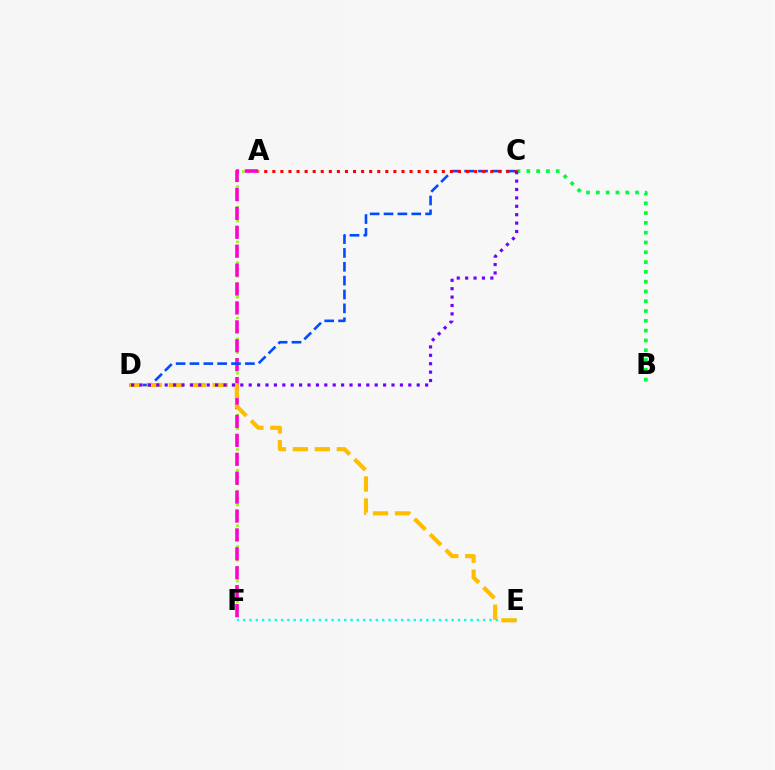{('E', 'F'): [{'color': '#00fff6', 'line_style': 'dotted', 'thickness': 1.72}], ('A', 'F'): [{'color': '#84ff00', 'line_style': 'dotted', 'thickness': 1.88}, {'color': '#ff00cf', 'line_style': 'dashed', 'thickness': 2.57}], ('C', 'D'): [{'color': '#004bff', 'line_style': 'dashed', 'thickness': 1.88}, {'color': '#7200ff', 'line_style': 'dotted', 'thickness': 2.28}], ('B', 'C'): [{'color': '#00ff39', 'line_style': 'dotted', 'thickness': 2.66}], ('D', 'E'): [{'color': '#ffbd00', 'line_style': 'dashed', 'thickness': 2.98}], ('A', 'C'): [{'color': '#ff0000', 'line_style': 'dotted', 'thickness': 2.19}]}